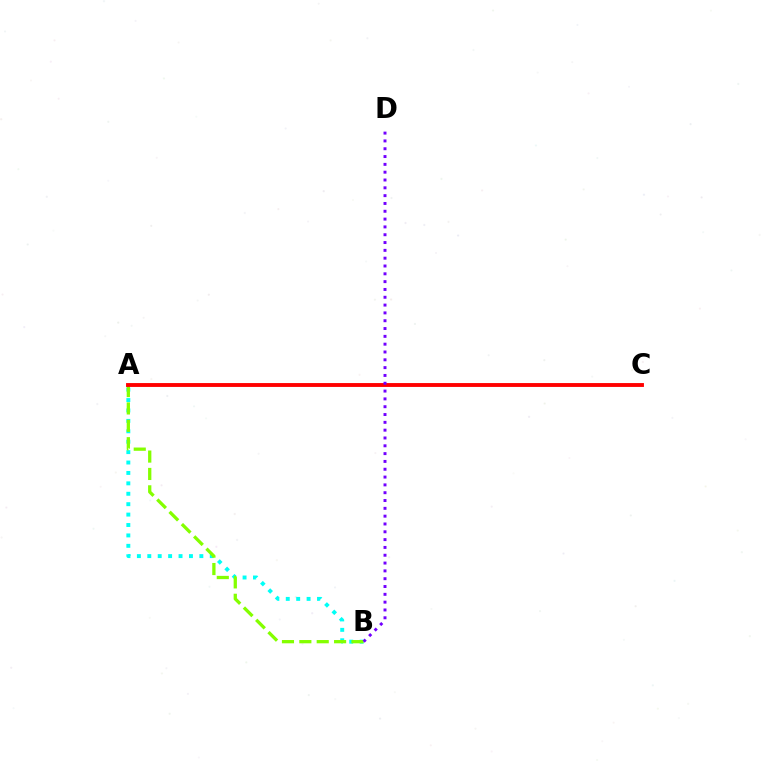{('A', 'B'): [{'color': '#00fff6', 'line_style': 'dotted', 'thickness': 2.83}, {'color': '#84ff00', 'line_style': 'dashed', 'thickness': 2.36}], ('A', 'C'): [{'color': '#ff0000', 'line_style': 'solid', 'thickness': 2.79}], ('B', 'D'): [{'color': '#7200ff', 'line_style': 'dotted', 'thickness': 2.12}]}